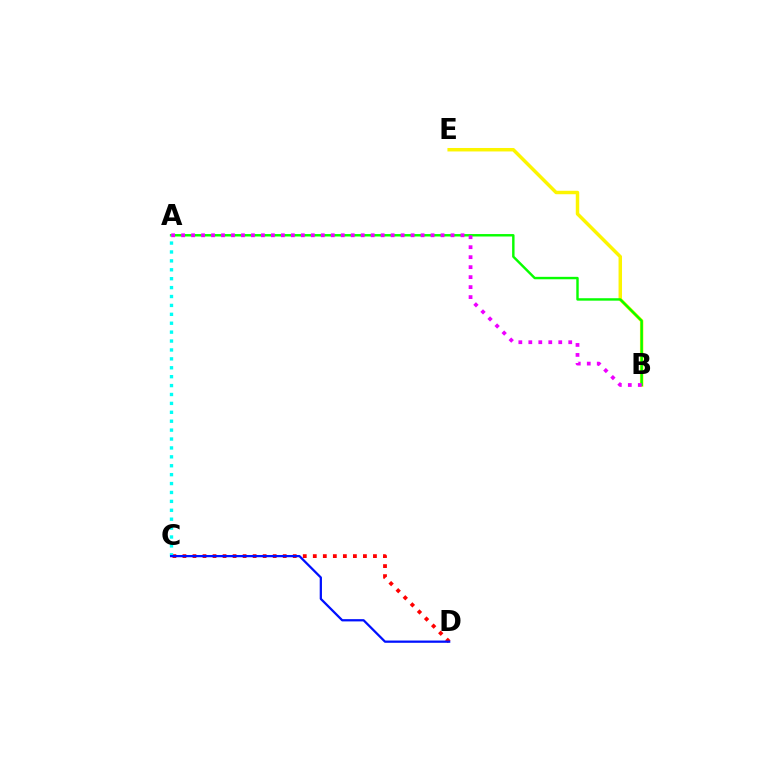{('B', 'E'): [{'color': '#fcf500', 'line_style': 'solid', 'thickness': 2.49}], ('A', 'B'): [{'color': '#08ff00', 'line_style': 'solid', 'thickness': 1.75}, {'color': '#ee00ff', 'line_style': 'dotted', 'thickness': 2.71}], ('C', 'D'): [{'color': '#ff0000', 'line_style': 'dotted', 'thickness': 2.72}, {'color': '#0010ff', 'line_style': 'solid', 'thickness': 1.63}], ('A', 'C'): [{'color': '#00fff6', 'line_style': 'dotted', 'thickness': 2.42}]}